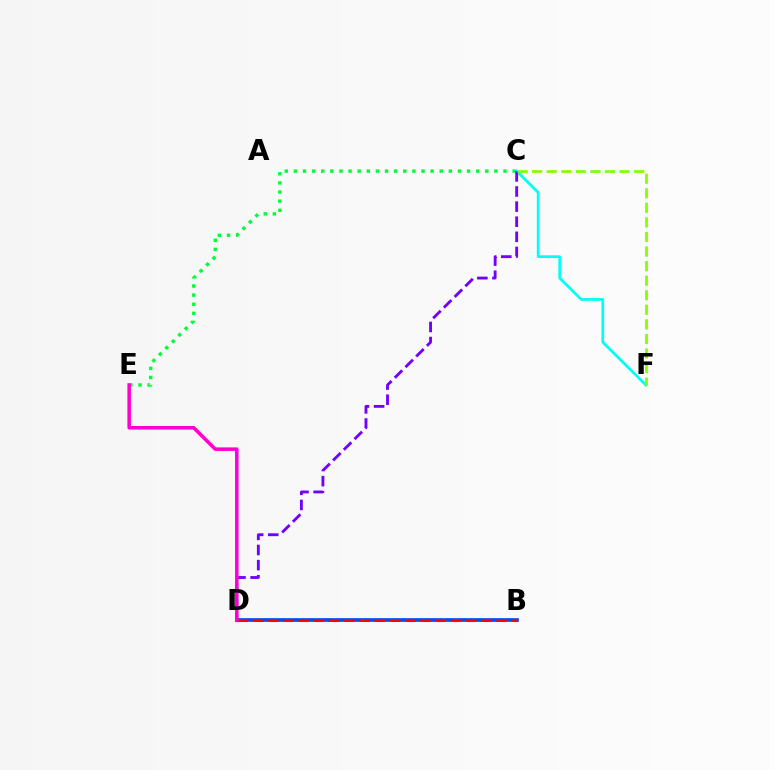{('C', 'F'): [{'color': '#00fff6', 'line_style': 'solid', 'thickness': 1.98}, {'color': '#84ff00', 'line_style': 'dashed', 'thickness': 1.98}], ('C', 'E'): [{'color': '#00ff39', 'line_style': 'dotted', 'thickness': 2.48}], ('B', 'D'): [{'color': '#ffbd00', 'line_style': 'dotted', 'thickness': 1.77}, {'color': '#004bff', 'line_style': 'solid', 'thickness': 2.65}, {'color': '#ff0000', 'line_style': 'dashed', 'thickness': 2.07}], ('C', 'D'): [{'color': '#7200ff', 'line_style': 'dashed', 'thickness': 2.05}], ('D', 'E'): [{'color': '#ff00cf', 'line_style': 'solid', 'thickness': 2.55}]}